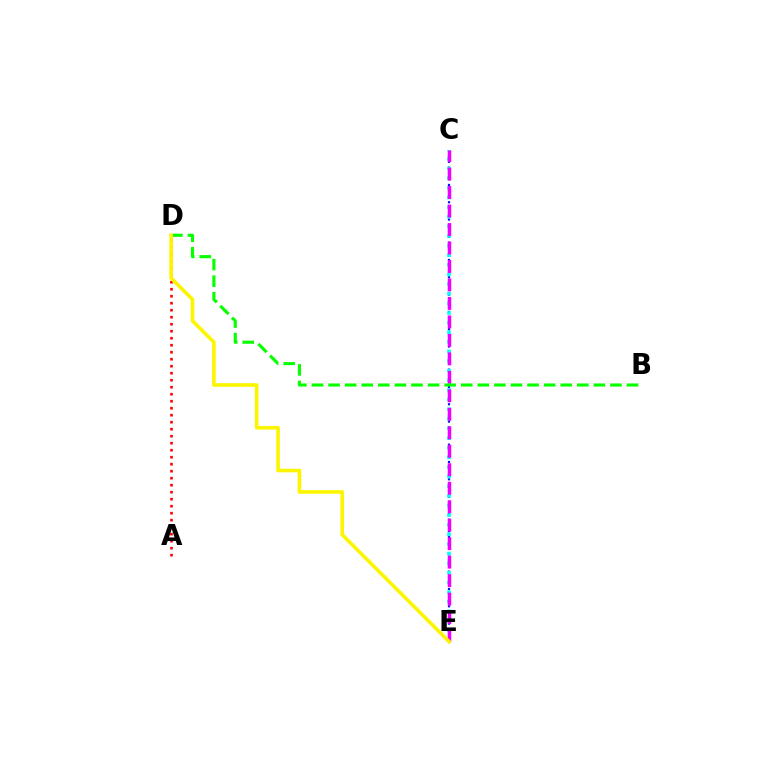{('C', 'E'): [{'color': '#0010ff', 'line_style': 'dotted', 'thickness': 1.57}, {'color': '#00fff6', 'line_style': 'dotted', 'thickness': 2.62}, {'color': '#ee00ff', 'line_style': 'dashed', 'thickness': 2.51}], ('A', 'D'): [{'color': '#ff0000', 'line_style': 'dotted', 'thickness': 1.9}], ('B', 'D'): [{'color': '#08ff00', 'line_style': 'dashed', 'thickness': 2.25}], ('D', 'E'): [{'color': '#fcf500', 'line_style': 'solid', 'thickness': 2.6}]}